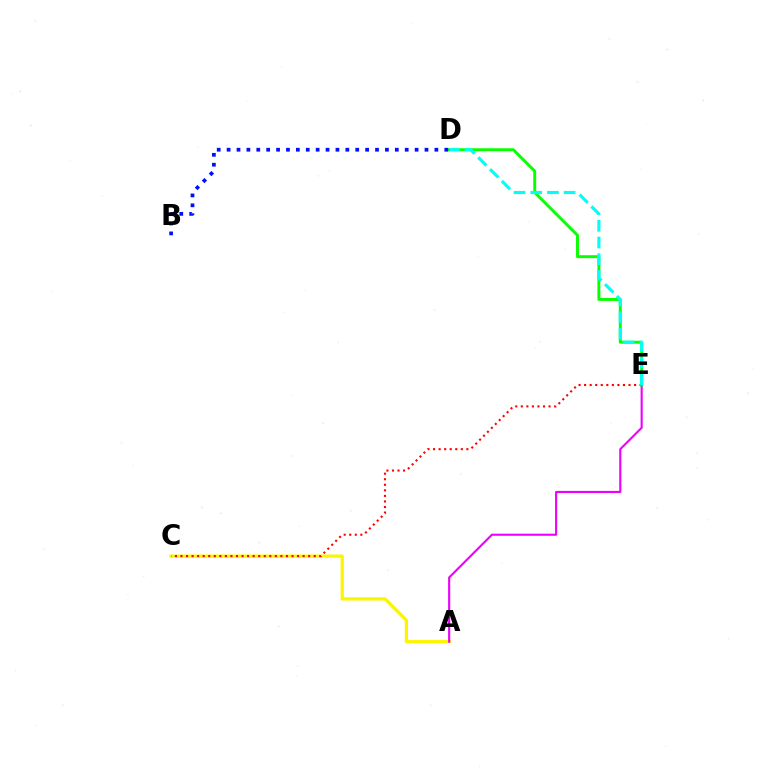{('A', 'C'): [{'color': '#fcf500', 'line_style': 'solid', 'thickness': 2.32}], ('C', 'E'): [{'color': '#ff0000', 'line_style': 'dotted', 'thickness': 1.51}], ('A', 'E'): [{'color': '#ee00ff', 'line_style': 'solid', 'thickness': 1.52}], ('D', 'E'): [{'color': '#08ff00', 'line_style': 'solid', 'thickness': 2.11}, {'color': '#00fff6', 'line_style': 'dashed', 'thickness': 2.27}], ('B', 'D'): [{'color': '#0010ff', 'line_style': 'dotted', 'thickness': 2.69}]}